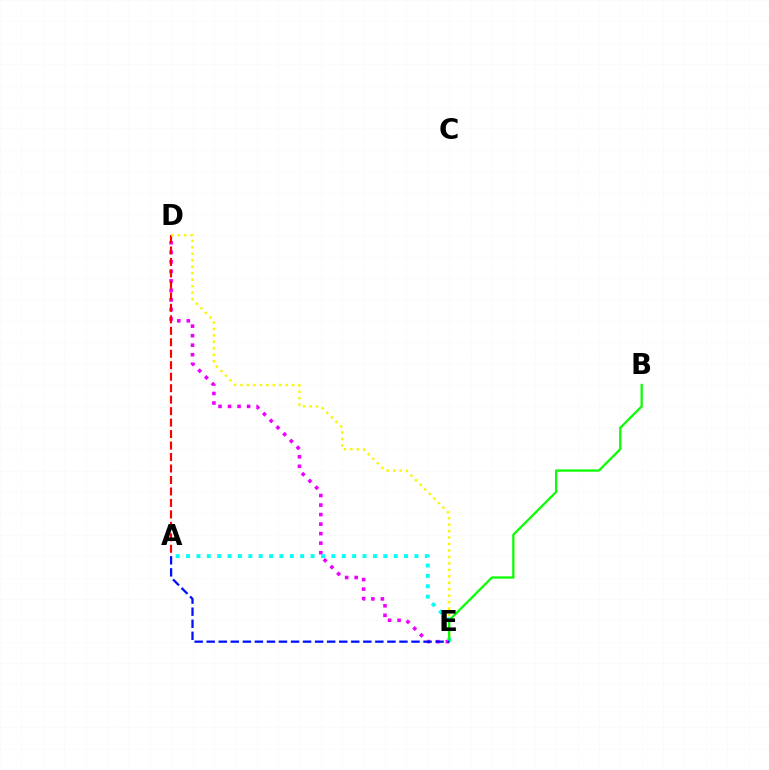{('D', 'E'): [{'color': '#ee00ff', 'line_style': 'dotted', 'thickness': 2.59}, {'color': '#fcf500', 'line_style': 'dotted', 'thickness': 1.76}], ('A', 'D'): [{'color': '#ff0000', 'line_style': 'dashed', 'thickness': 1.56}], ('A', 'E'): [{'color': '#00fff6', 'line_style': 'dotted', 'thickness': 2.82}, {'color': '#0010ff', 'line_style': 'dashed', 'thickness': 1.64}], ('B', 'E'): [{'color': '#08ff00', 'line_style': 'solid', 'thickness': 1.63}]}